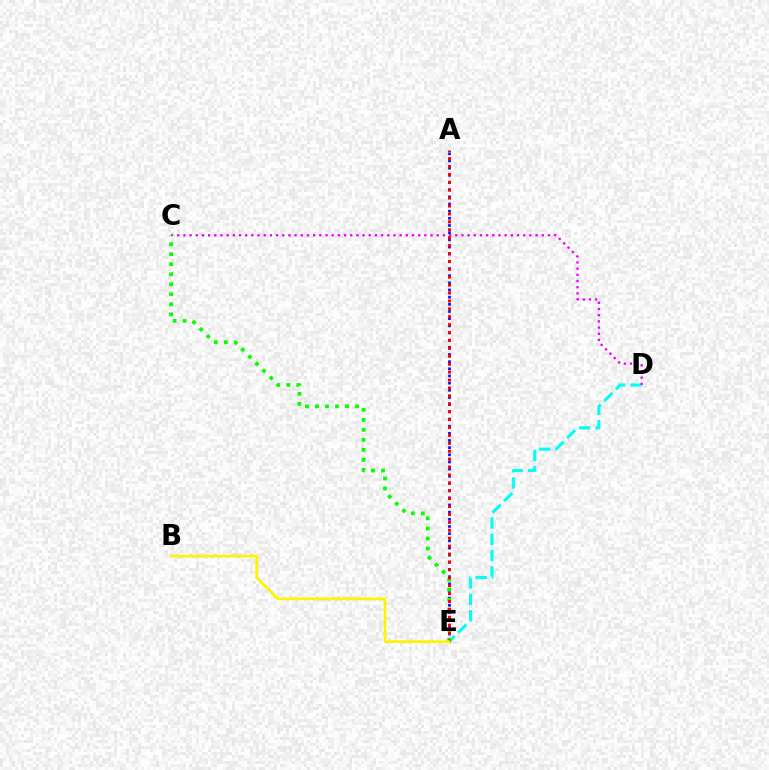{('A', 'E'): [{'color': '#0010ff', 'line_style': 'dotted', 'thickness': 1.95}, {'color': '#ff0000', 'line_style': 'dotted', 'thickness': 2.15}], ('D', 'E'): [{'color': '#00fff6', 'line_style': 'dashed', 'thickness': 2.21}], ('C', 'D'): [{'color': '#ee00ff', 'line_style': 'dotted', 'thickness': 1.68}], ('C', 'E'): [{'color': '#08ff00', 'line_style': 'dotted', 'thickness': 2.72}], ('B', 'E'): [{'color': '#fcf500', 'line_style': 'solid', 'thickness': 1.97}]}